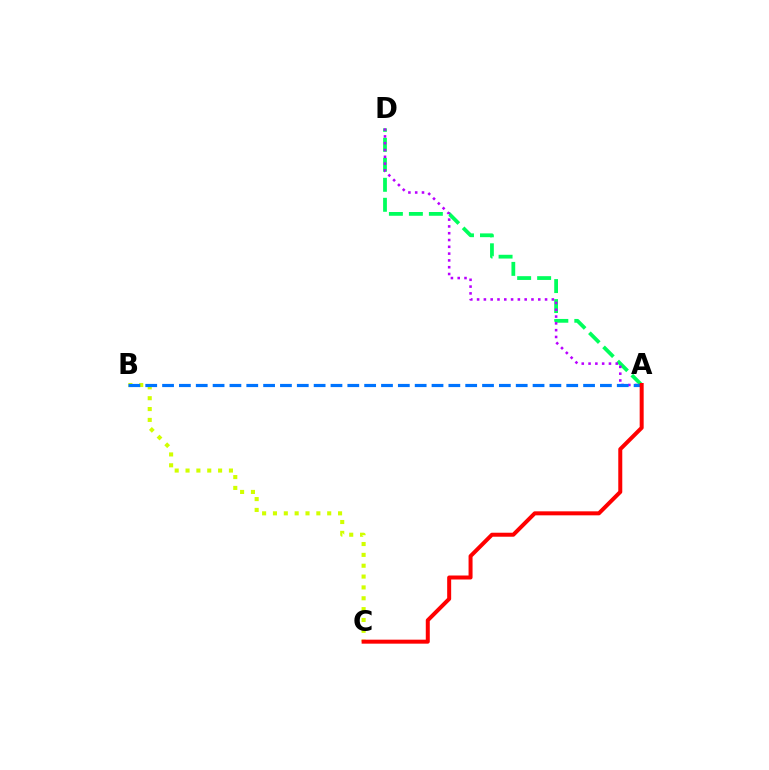{('A', 'D'): [{'color': '#00ff5c', 'line_style': 'dashed', 'thickness': 2.72}, {'color': '#b900ff', 'line_style': 'dotted', 'thickness': 1.85}], ('B', 'C'): [{'color': '#d1ff00', 'line_style': 'dotted', 'thickness': 2.95}], ('A', 'B'): [{'color': '#0074ff', 'line_style': 'dashed', 'thickness': 2.29}], ('A', 'C'): [{'color': '#ff0000', 'line_style': 'solid', 'thickness': 2.87}]}